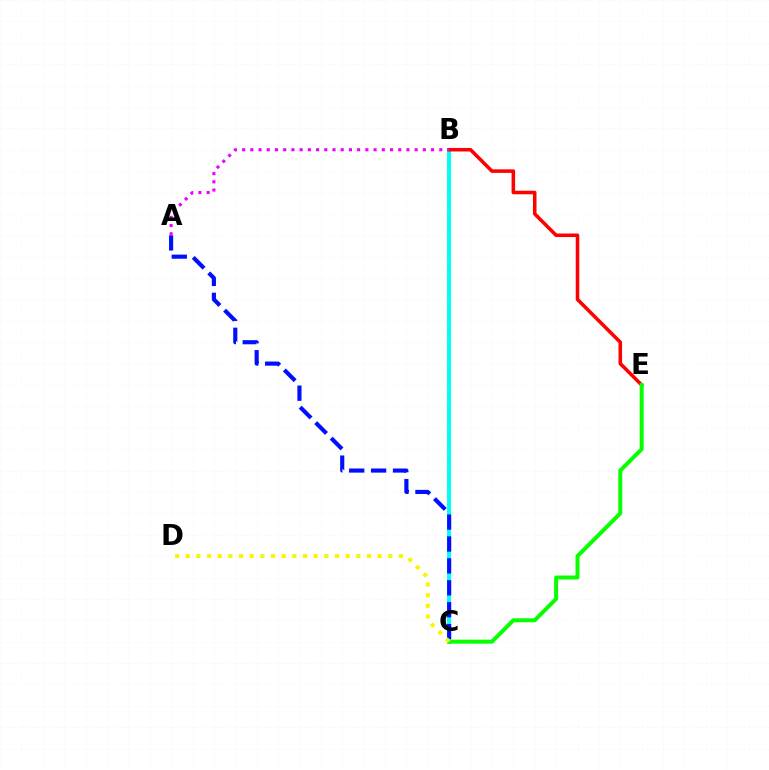{('B', 'C'): [{'color': '#00fff6', 'line_style': 'solid', 'thickness': 2.83}], ('A', 'C'): [{'color': '#0010ff', 'line_style': 'dashed', 'thickness': 2.98}], ('B', 'E'): [{'color': '#ff0000', 'line_style': 'solid', 'thickness': 2.55}], ('C', 'E'): [{'color': '#08ff00', 'line_style': 'solid', 'thickness': 2.86}], ('C', 'D'): [{'color': '#fcf500', 'line_style': 'dotted', 'thickness': 2.9}], ('A', 'B'): [{'color': '#ee00ff', 'line_style': 'dotted', 'thickness': 2.23}]}